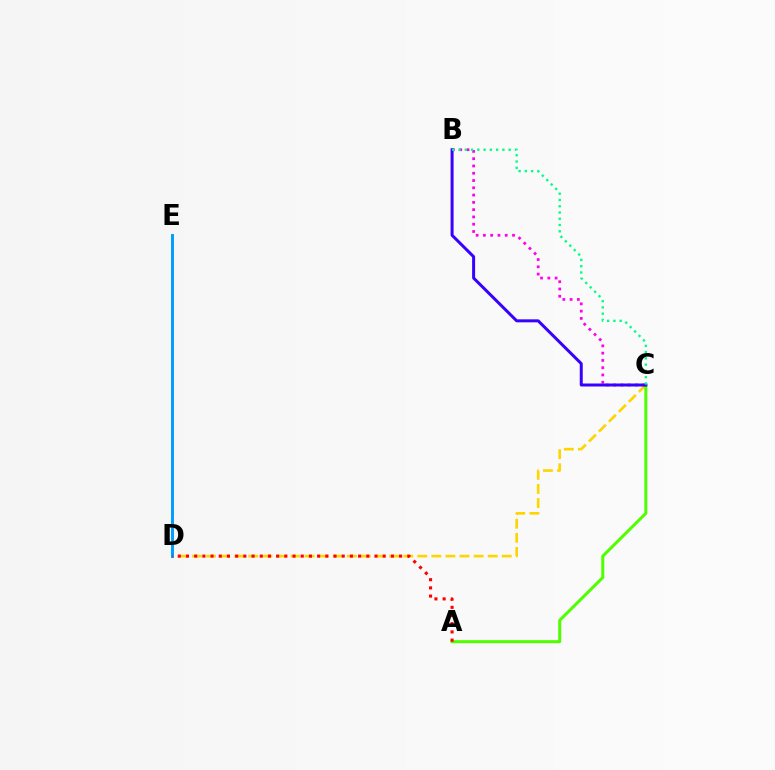{('C', 'D'): [{'color': '#ffd500', 'line_style': 'dashed', 'thickness': 1.91}], ('D', 'E'): [{'color': '#009eff', 'line_style': 'solid', 'thickness': 2.13}], ('A', 'C'): [{'color': '#4fff00', 'line_style': 'solid', 'thickness': 2.17}], ('A', 'D'): [{'color': '#ff0000', 'line_style': 'dotted', 'thickness': 2.23}], ('B', 'C'): [{'color': '#ff00ed', 'line_style': 'dotted', 'thickness': 1.98}, {'color': '#3700ff', 'line_style': 'solid', 'thickness': 2.15}, {'color': '#00ff86', 'line_style': 'dotted', 'thickness': 1.7}]}